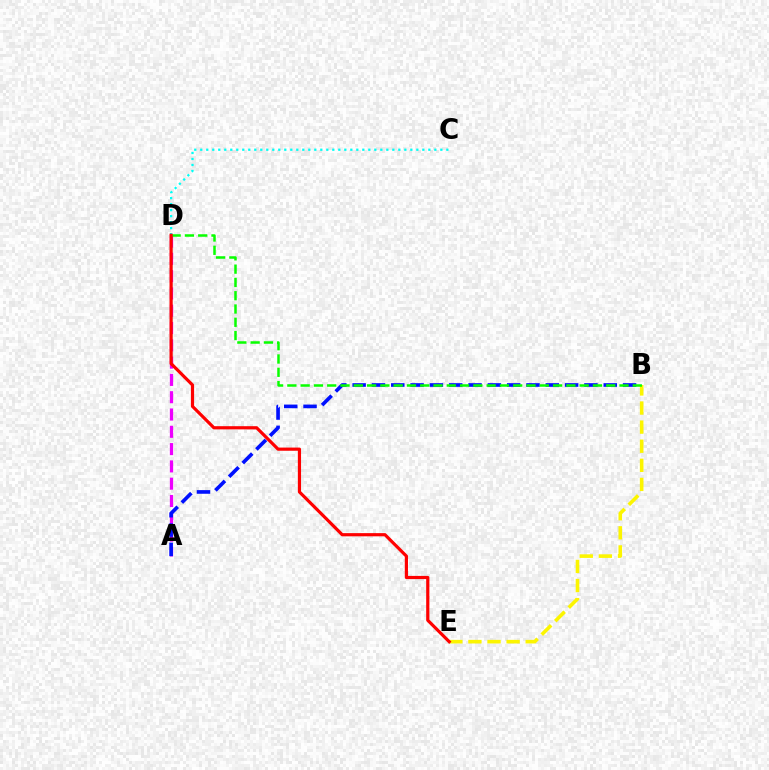{('A', 'D'): [{'color': '#ee00ff', 'line_style': 'dashed', 'thickness': 2.35}], ('C', 'D'): [{'color': '#00fff6', 'line_style': 'dotted', 'thickness': 1.63}], ('B', 'E'): [{'color': '#fcf500', 'line_style': 'dashed', 'thickness': 2.59}], ('A', 'B'): [{'color': '#0010ff', 'line_style': 'dashed', 'thickness': 2.62}], ('B', 'D'): [{'color': '#08ff00', 'line_style': 'dashed', 'thickness': 1.8}], ('D', 'E'): [{'color': '#ff0000', 'line_style': 'solid', 'thickness': 2.29}]}